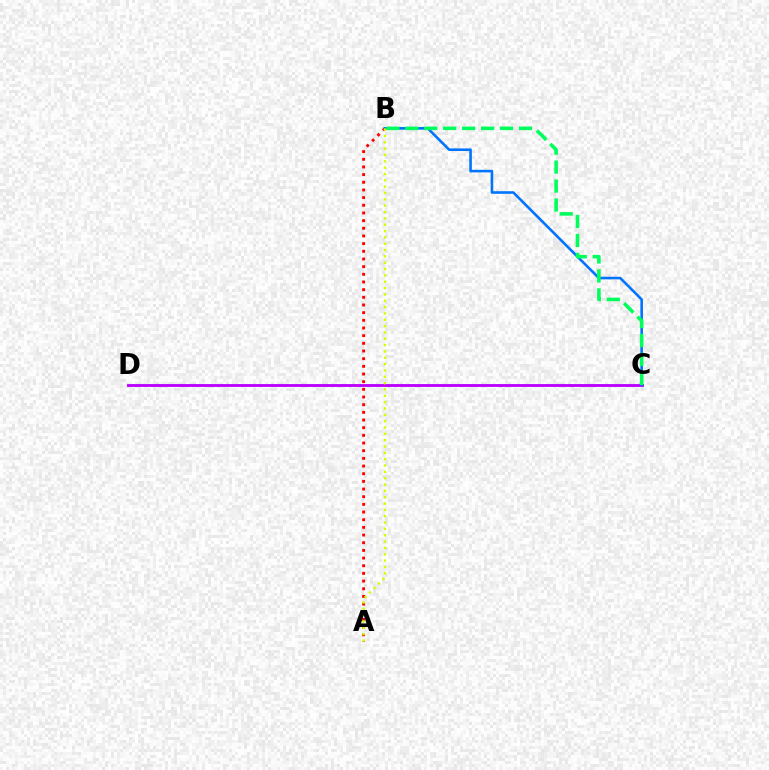{('A', 'B'): [{'color': '#ff0000', 'line_style': 'dotted', 'thickness': 2.08}, {'color': '#d1ff00', 'line_style': 'dotted', 'thickness': 1.72}], ('C', 'D'): [{'color': '#b900ff', 'line_style': 'solid', 'thickness': 2.04}], ('B', 'C'): [{'color': '#0074ff', 'line_style': 'solid', 'thickness': 1.87}, {'color': '#00ff5c', 'line_style': 'dashed', 'thickness': 2.57}]}